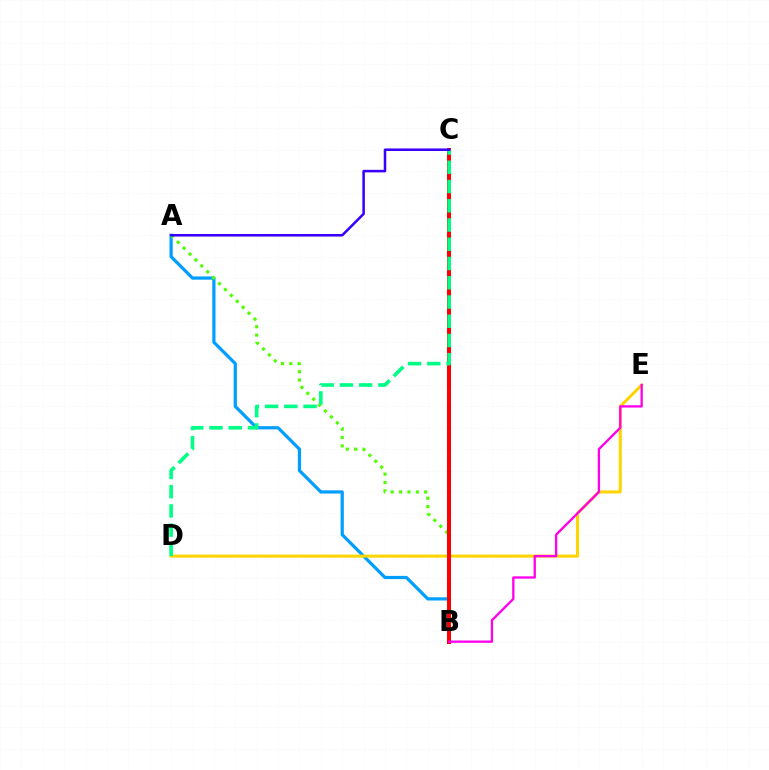{('A', 'B'): [{'color': '#009eff', 'line_style': 'solid', 'thickness': 2.32}, {'color': '#4fff00', 'line_style': 'dotted', 'thickness': 2.27}], ('D', 'E'): [{'color': '#ffd500', 'line_style': 'solid', 'thickness': 2.18}], ('B', 'C'): [{'color': '#ff0000', 'line_style': 'solid', 'thickness': 2.87}], ('B', 'E'): [{'color': '#ff00ed', 'line_style': 'solid', 'thickness': 1.67}], ('C', 'D'): [{'color': '#00ff86', 'line_style': 'dashed', 'thickness': 2.61}], ('A', 'C'): [{'color': '#3700ff', 'line_style': 'solid', 'thickness': 1.82}]}